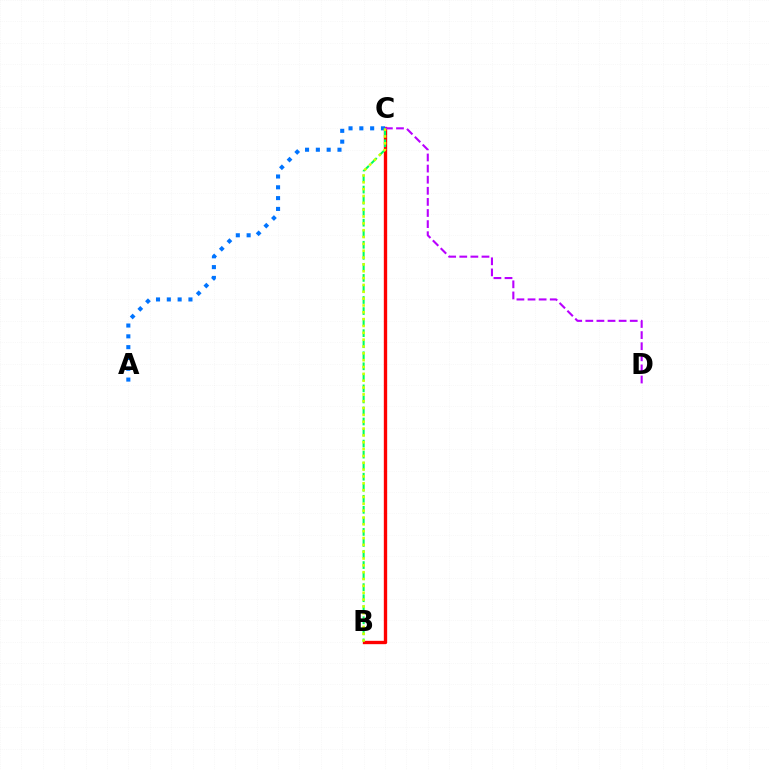{('B', 'C'): [{'color': '#ff0000', 'line_style': 'solid', 'thickness': 2.41}, {'color': '#00ff5c', 'line_style': 'dashed', 'thickness': 1.5}, {'color': '#d1ff00', 'line_style': 'dotted', 'thickness': 1.86}], ('C', 'D'): [{'color': '#b900ff', 'line_style': 'dashed', 'thickness': 1.51}], ('A', 'C'): [{'color': '#0074ff', 'line_style': 'dotted', 'thickness': 2.94}]}